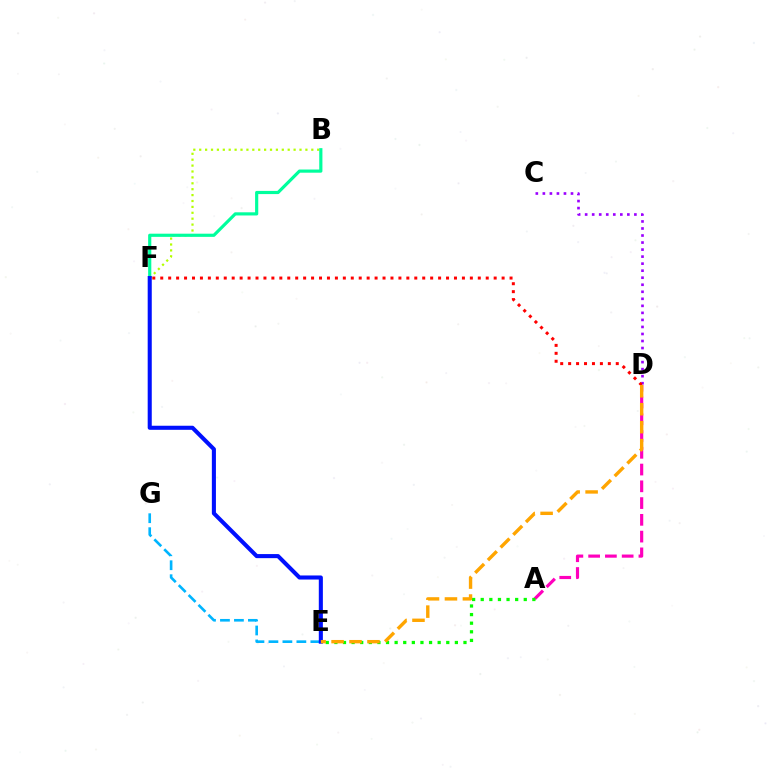{('A', 'D'): [{'color': '#ff00bd', 'line_style': 'dashed', 'thickness': 2.28}], ('A', 'E'): [{'color': '#08ff00', 'line_style': 'dotted', 'thickness': 2.34}], ('B', 'F'): [{'color': '#b3ff00', 'line_style': 'dotted', 'thickness': 1.6}, {'color': '#00ff9d', 'line_style': 'solid', 'thickness': 2.28}], ('C', 'D'): [{'color': '#9b00ff', 'line_style': 'dotted', 'thickness': 1.91}], ('E', 'G'): [{'color': '#00b5ff', 'line_style': 'dashed', 'thickness': 1.9}], ('D', 'F'): [{'color': '#ff0000', 'line_style': 'dotted', 'thickness': 2.16}], ('E', 'F'): [{'color': '#0010ff', 'line_style': 'solid', 'thickness': 2.93}], ('D', 'E'): [{'color': '#ffa500', 'line_style': 'dashed', 'thickness': 2.44}]}